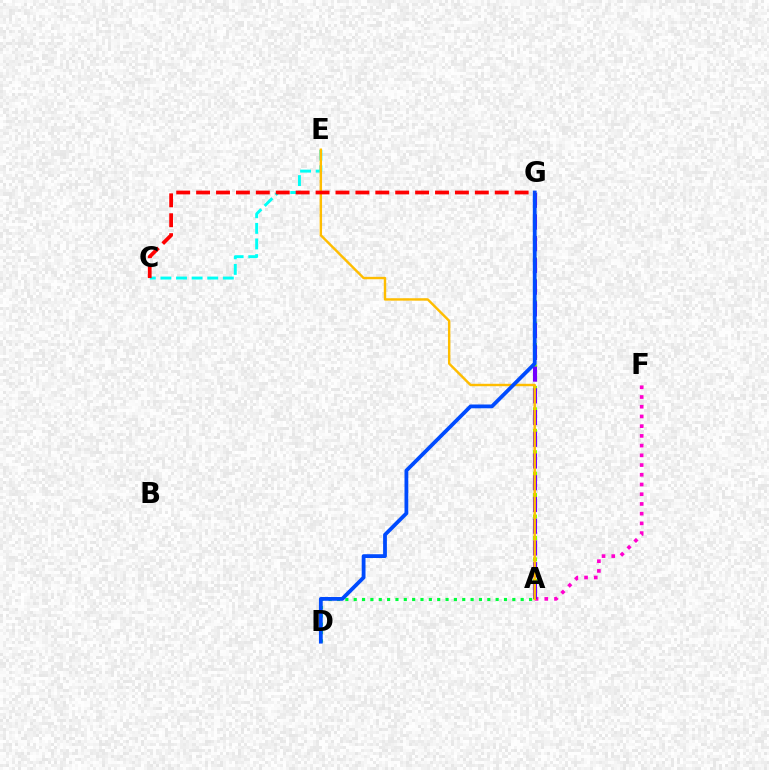{('A', 'G'): [{'color': '#84ff00', 'line_style': 'dotted', 'thickness': 2.91}, {'color': '#7200ff', 'line_style': 'dashed', 'thickness': 2.95}], ('C', 'E'): [{'color': '#00fff6', 'line_style': 'dashed', 'thickness': 2.12}], ('A', 'F'): [{'color': '#ff00cf', 'line_style': 'dotted', 'thickness': 2.64}], ('A', 'D'): [{'color': '#00ff39', 'line_style': 'dotted', 'thickness': 2.27}], ('A', 'E'): [{'color': '#ffbd00', 'line_style': 'solid', 'thickness': 1.74}], ('D', 'G'): [{'color': '#004bff', 'line_style': 'solid', 'thickness': 2.73}], ('C', 'G'): [{'color': '#ff0000', 'line_style': 'dashed', 'thickness': 2.7}]}